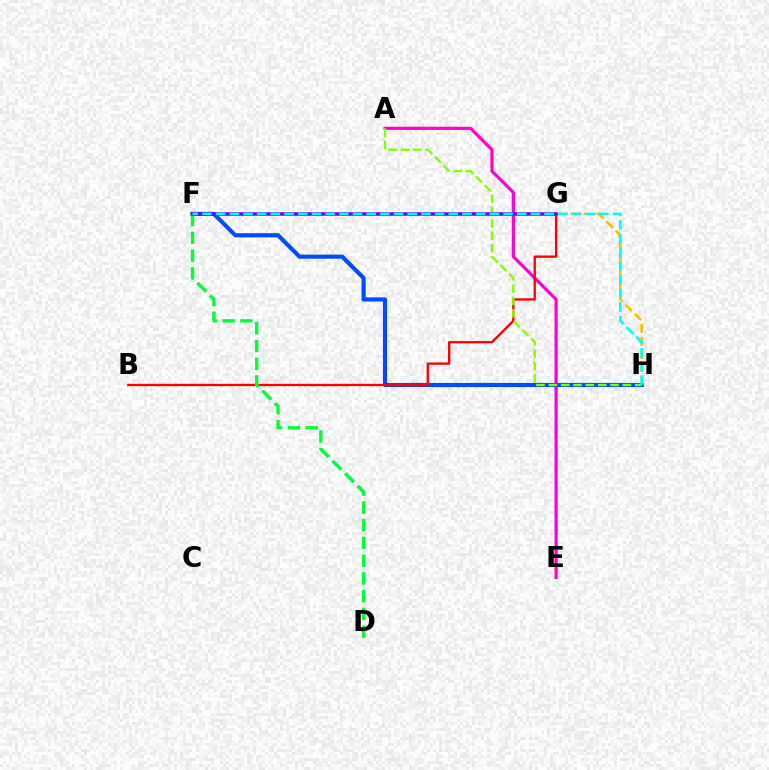{('G', 'H'): [{'color': '#ffbd00', 'line_style': 'dashed', 'thickness': 1.77}], ('A', 'E'): [{'color': '#ff00cf', 'line_style': 'solid', 'thickness': 2.28}], ('F', 'H'): [{'color': '#004bff', 'line_style': 'solid', 'thickness': 2.97}, {'color': '#00fff6', 'line_style': 'dashed', 'thickness': 1.86}], ('B', 'G'): [{'color': '#ff0000', 'line_style': 'solid', 'thickness': 1.68}], ('D', 'F'): [{'color': '#00ff39', 'line_style': 'dashed', 'thickness': 2.41}], ('A', 'H'): [{'color': '#84ff00', 'line_style': 'dashed', 'thickness': 1.68}], ('F', 'G'): [{'color': '#7200ff', 'line_style': 'solid', 'thickness': 2.57}]}